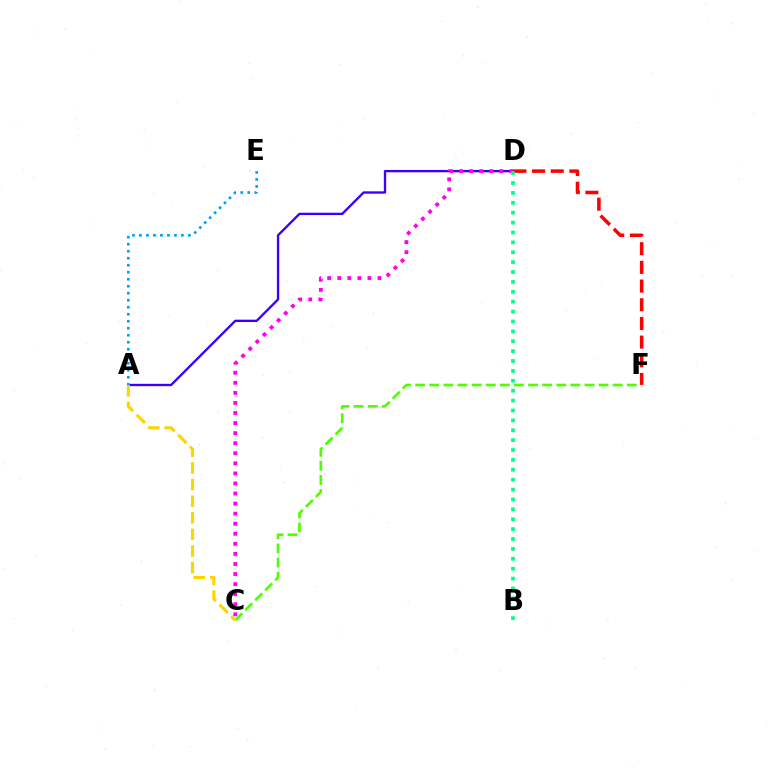{('A', 'D'): [{'color': '#3700ff', 'line_style': 'solid', 'thickness': 1.68}], ('A', 'E'): [{'color': '#009eff', 'line_style': 'dotted', 'thickness': 1.9}], ('D', 'F'): [{'color': '#ff0000', 'line_style': 'dashed', 'thickness': 2.54}], ('C', 'D'): [{'color': '#ff00ed', 'line_style': 'dotted', 'thickness': 2.73}], ('C', 'F'): [{'color': '#4fff00', 'line_style': 'dashed', 'thickness': 1.92}], ('B', 'D'): [{'color': '#00ff86', 'line_style': 'dotted', 'thickness': 2.69}], ('A', 'C'): [{'color': '#ffd500', 'line_style': 'dashed', 'thickness': 2.26}]}